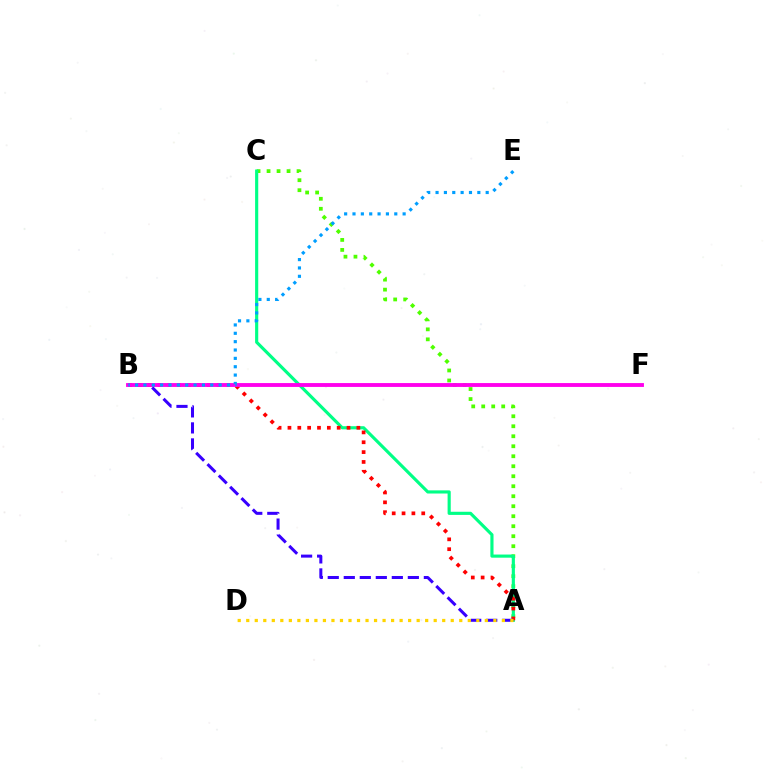{('A', 'C'): [{'color': '#4fff00', 'line_style': 'dotted', 'thickness': 2.72}, {'color': '#00ff86', 'line_style': 'solid', 'thickness': 2.27}], ('A', 'B'): [{'color': '#ff0000', 'line_style': 'dotted', 'thickness': 2.68}, {'color': '#3700ff', 'line_style': 'dashed', 'thickness': 2.18}], ('B', 'F'): [{'color': '#ff00ed', 'line_style': 'solid', 'thickness': 2.78}], ('A', 'D'): [{'color': '#ffd500', 'line_style': 'dotted', 'thickness': 2.32}], ('B', 'E'): [{'color': '#009eff', 'line_style': 'dotted', 'thickness': 2.27}]}